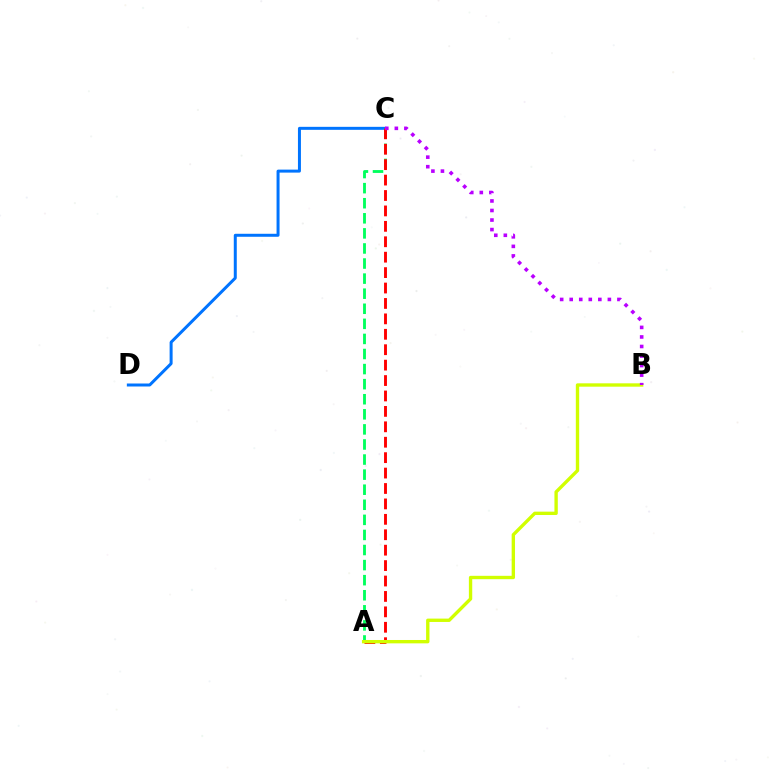{('C', 'D'): [{'color': '#0074ff', 'line_style': 'solid', 'thickness': 2.16}], ('A', 'C'): [{'color': '#00ff5c', 'line_style': 'dashed', 'thickness': 2.05}, {'color': '#ff0000', 'line_style': 'dashed', 'thickness': 2.09}], ('A', 'B'): [{'color': '#d1ff00', 'line_style': 'solid', 'thickness': 2.42}], ('B', 'C'): [{'color': '#b900ff', 'line_style': 'dotted', 'thickness': 2.59}]}